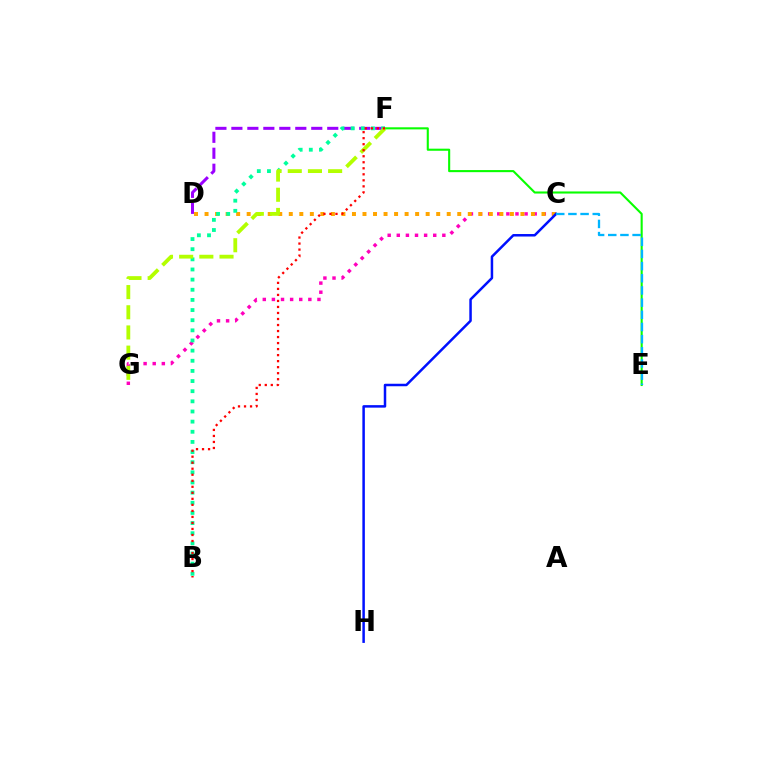{('C', 'G'): [{'color': '#ff00bd', 'line_style': 'dotted', 'thickness': 2.48}], ('D', 'F'): [{'color': '#9b00ff', 'line_style': 'dashed', 'thickness': 2.17}], ('C', 'D'): [{'color': '#ffa500', 'line_style': 'dotted', 'thickness': 2.86}], ('B', 'F'): [{'color': '#00ff9d', 'line_style': 'dotted', 'thickness': 2.76}, {'color': '#ff0000', 'line_style': 'dotted', 'thickness': 1.64}], ('C', 'H'): [{'color': '#0010ff', 'line_style': 'solid', 'thickness': 1.8}], ('E', 'F'): [{'color': '#08ff00', 'line_style': 'solid', 'thickness': 1.51}], ('F', 'G'): [{'color': '#b3ff00', 'line_style': 'dashed', 'thickness': 2.74}], ('C', 'E'): [{'color': '#00b5ff', 'line_style': 'dashed', 'thickness': 1.65}]}